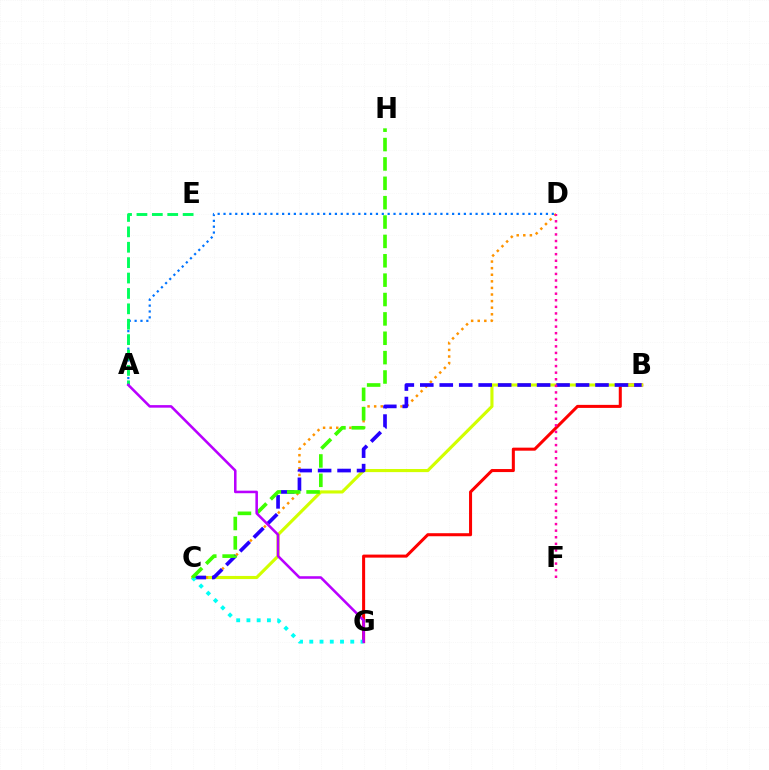{('B', 'G'): [{'color': '#ff0000', 'line_style': 'solid', 'thickness': 2.19}], ('B', 'C'): [{'color': '#d1ff00', 'line_style': 'solid', 'thickness': 2.25}, {'color': '#2500ff', 'line_style': 'dashed', 'thickness': 2.64}], ('C', 'D'): [{'color': '#ff9400', 'line_style': 'dotted', 'thickness': 1.79}], ('C', 'G'): [{'color': '#00fff6', 'line_style': 'dotted', 'thickness': 2.78}], ('A', 'D'): [{'color': '#0074ff', 'line_style': 'dotted', 'thickness': 1.59}], ('D', 'F'): [{'color': '#ff00ac', 'line_style': 'dotted', 'thickness': 1.79}], ('C', 'H'): [{'color': '#3dff00', 'line_style': 'dashed', 'thickness': 2.63}], ('A', 'E'): [{'color': '#00ff5c', 'line_style': 'dashed', 'thickness': 2.09}], ('A', 'G'): [{'color': '#b900ff', 'line_style': 'solid', 'thickness': 1.84}]}